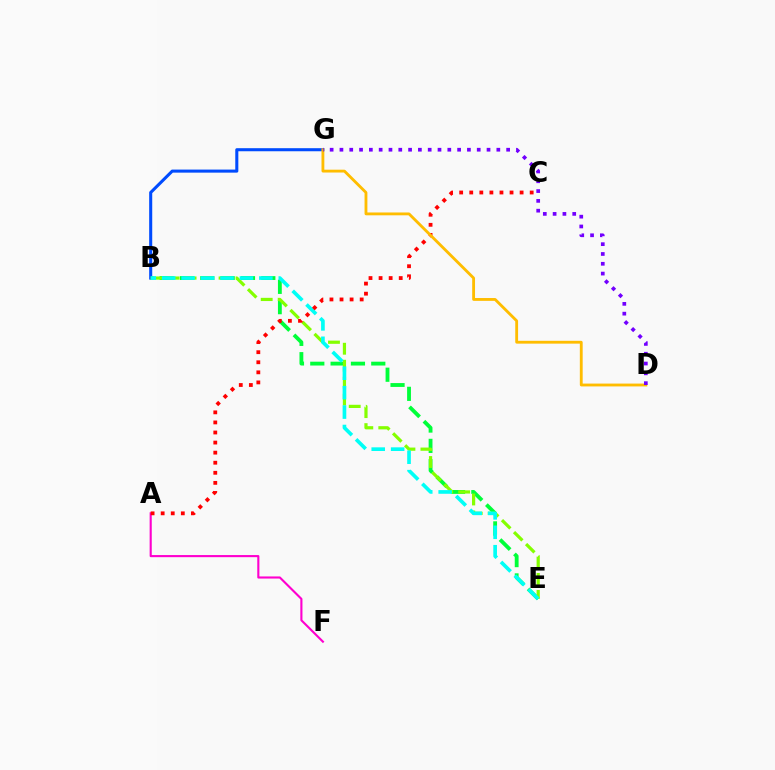{('B', 'E'): [{'color': '#00ff39', 'line_style': 'dashed', 'thickness': 2.76}, {'color': '#84ff00', 'line_style': 'dashed', 'thickness': 2.31}, {'color': '#00fff6', 'line_style': 'dashed', 'thickness': 2.64}], ('A', 'F'): [{'color': '#ff00cf', 'line_style': 'solid', 'thickness': 1.53}], ('B', 'G'): [{'color': '#004bff', 'line_style': 'solid', 'thickness': 2.21}], ('A', 'C'): [{'color': '#ff0000', 'line_style': 'dotted', 'thickness': 2.74}], ('D', 'G'): [{'color': '#ffbd00', 'line_style': 'solid', 'thickness': 2.04}, {'color': '#7200ff', 'line_style': 'dotted', 'thickness': 2.66}]}